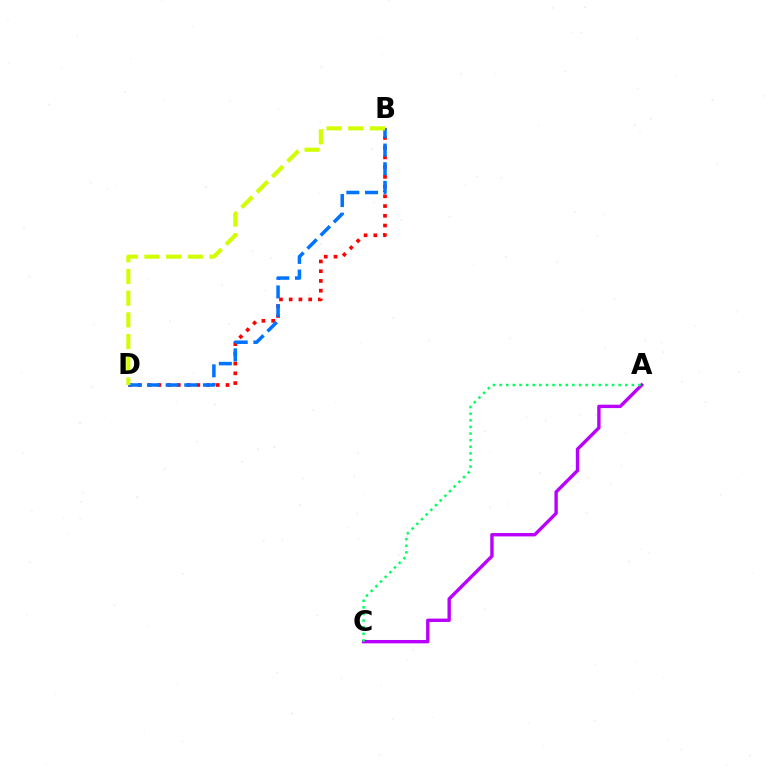{('B', 'D'): [{'color': '#ff0000', 'line_style': 'dotted', 'thickness': 2.64}, {'color': '#0074ff', 'line_style': 'dashed', 'thickness': 2.53}, {'color': '#d1ff00', 'line_style': 'dashed', 'thickness': 2.95}], ('A', 'C'): [{'color': '#b900ff', 'line_style': 'solid', 'thickness': 2.43}, {'color': '#00ff5c', 'line_style': 'dotted', 'thickness': 1.8}]}